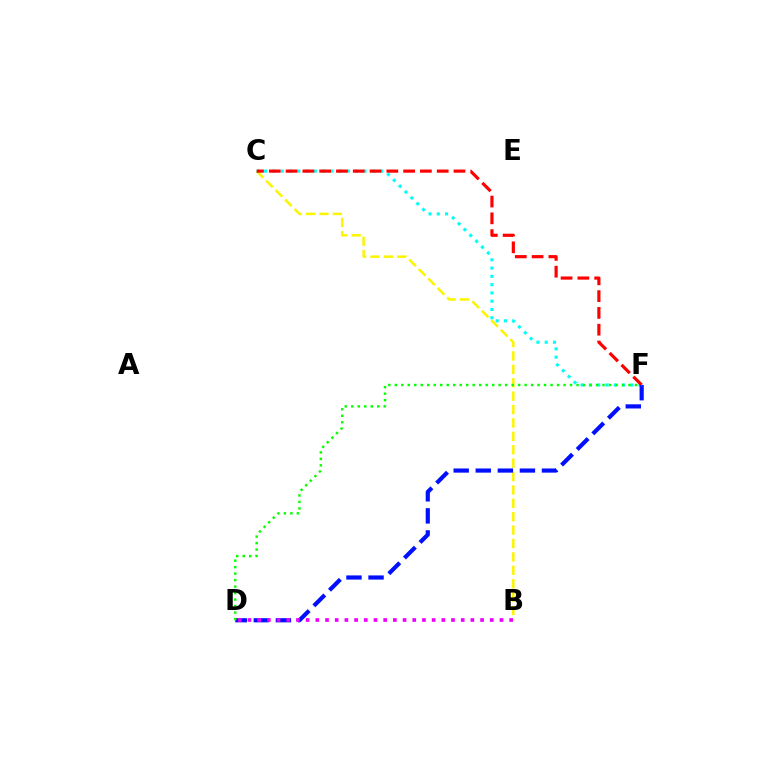{('B', 'C'): [{'color': '#fcf500', 'line_style': 'dashed', 'thickness': 1.82}], ('C', 'F'): [{'color': '#00fff6', 'line_style': 'dotted', 'thickness': 2.25}, {'color': '#ff0000', 'line_style': 'dashed', 'thickness': 2.28}], ('D', 'F'): [{'color': '#0010ff', 'line_style': 'dashed', 'thickness': 3.0}, {'color': '#08ff00', 'line_style': 'dotted', 'thickness': 1.76}], ('B', 'D'): [{'color': '#ee00ff', 'line_style': 'dotted', 'thickness': 2.63}]}